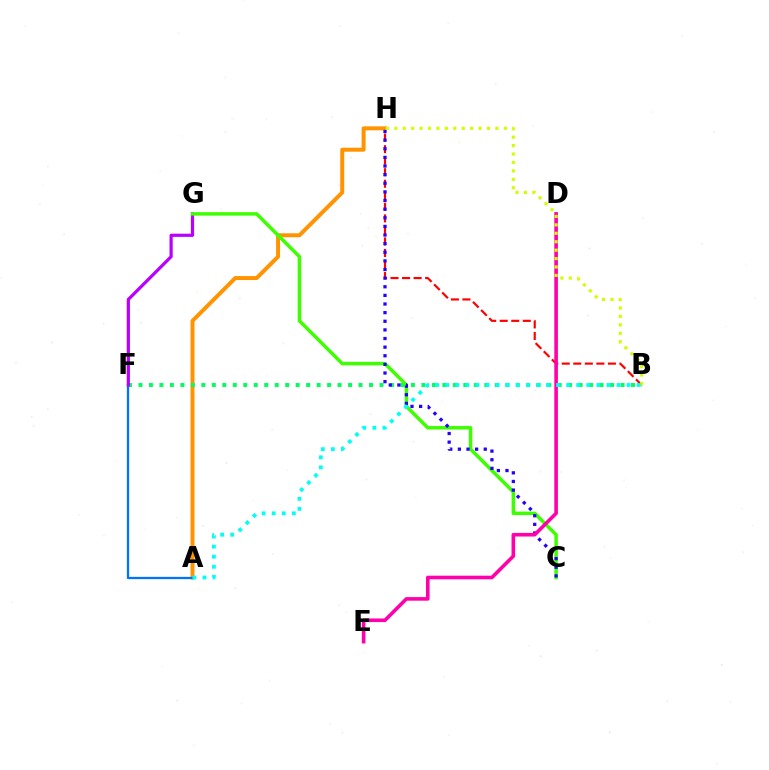{('B', 'H'): [{'color': '#ff0000', 'line_style': 'dashed', 'thickness': 1.57}, {'color': '#d1ff00', 'line_style': 'dotted', 'thickness': 2.29}], ('A', 'H'): [{'color': '#ff9400', 'line_style': 'solid', 'thickness': 2.86}], ('B', 'F'): [{'color': '#00ff5c', 'line_style': 'dotted', 'thickness': 2.85}], ('A', 'F'): [{'color': '#0074ff', 'line_style': 'solid', 'thickness': 1.64}], ('F', 'G'): [{'color': '#b900ff', 'line_style': 'solid', 'thickness': 2.3}], ('C', 'G'): [{'color': '#3dff00', 'line_style': 'solid', 'thickness': 2.5}], ('C', 'H'): [{'color': '#2500ff', 'line_style': 'dotted', 'thickness': 2.34}], ('D', 'E'): [{'color': '#ff00ac', 'line_style': 'solid', 'thickness': 2.59}], ('A', 'B'): [{'color': '#00fff6', 'line_style': 'dotted', 'thickness': 2.74}]}